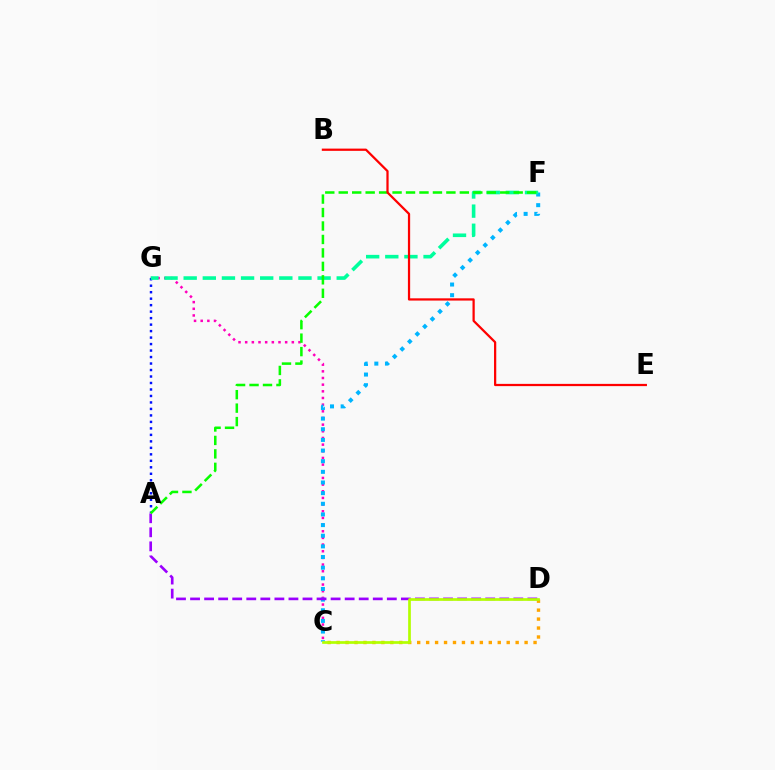{('C', 'G'): [{'color': '#ff00bd', 'line_style': 'dotted', 'thickness': 1.81}], ('C', 'F'): [{'color': '#00b5ff', 'line_style': 'dotted', 'thickness': 2.89}], ('A', 'D'): [{'color': '#9b00ff', 'line_style': 'dashed', 'thickness': 1.91}], ('C', 'D'): [{'color': '#ffa500', 'line_style': 'dotted', 'thickness': 2.43}, {'color': '#b3ff00', 'line_style': 'solid', 'thickness': 1.94}], ('A', 'G'): [{'color': '#0010ff', 'line_style': 'dotted', 'thickness': 1.76}], ('F', 'G'): [{'color': '#00ff9d', 'line_style': 'dashed', 'thickness': 2.6}], ('A', 'F'): [{'color': '#08ff00', 'line_style': 'dashed', 'thickness': 1.83}], ('B', 'E'): [{'color': '#ff0000', 'line_style': 'solid', 'thickness': 1.61}]}